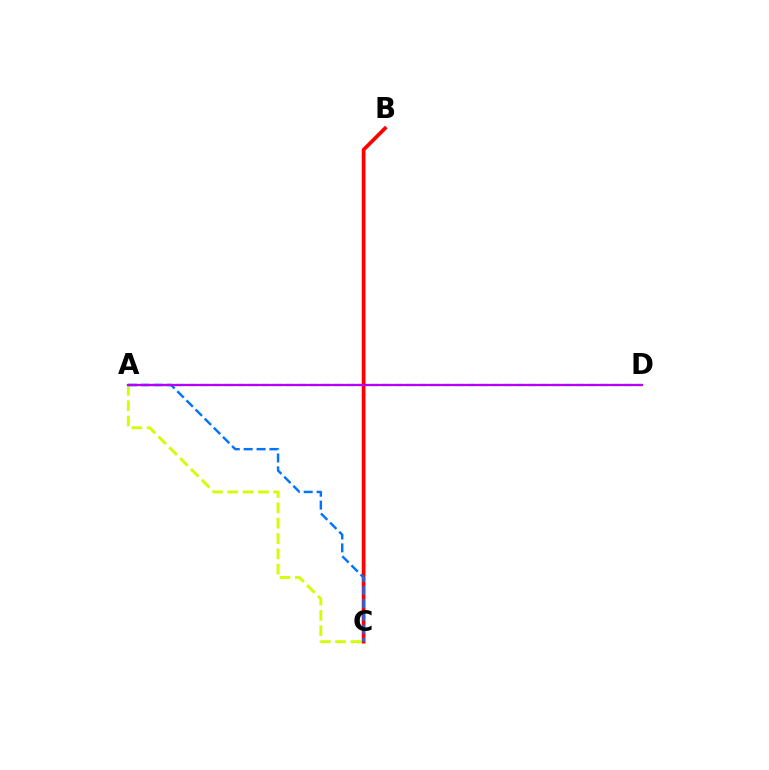{('A', 'C'): [{'color': '#d1ff00', 'line_style': 'dashed', 'thickness': 2.08}, {'color': '#0074ff', 'line_style': 'dashed', 'thickness': 1.75}], ('A', 'D'): [{'color': '#00ff5c', 'line_style': 'dashed', 'thickness': 1.64}, {'color': '#b900ff', 'line_style': 'solid', 'thickness': 1.64}], ('B', 'C'): [{'color': '#ff0000', 'line_style': 'solid', 'thickness': 2.68}]}